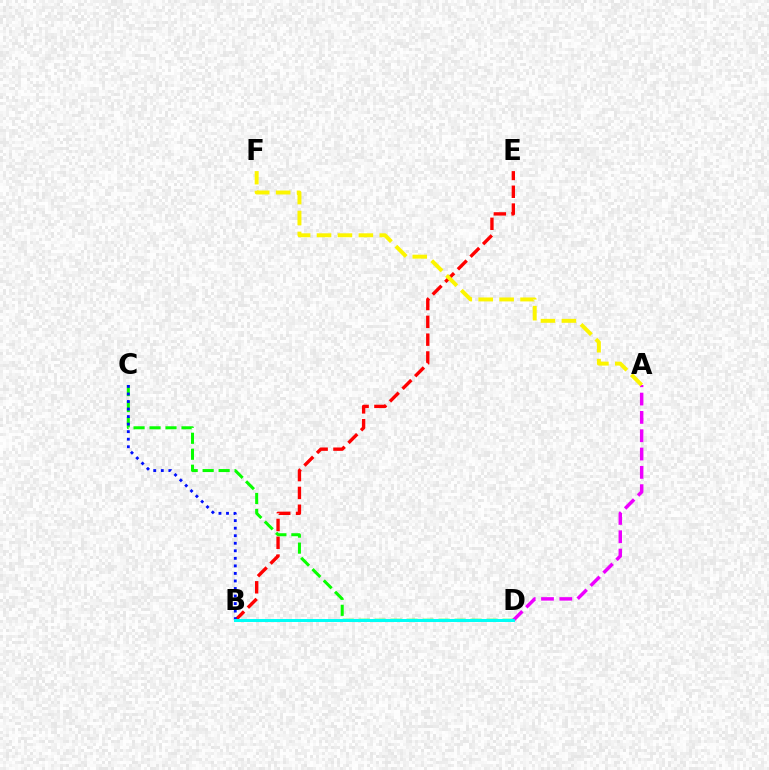{('B', 'E'): [{'color': '#ff0000', 'line_style': 'dashed', 'thickness': 2.42}], ('A', 'D'): [{'color': '#ee00ff', 'line_style': 'dashed', 'thickness': 2.49}], ('C', 'D'): [{'color': '#08ff00', 'line_style': 'dashed', 'thickness': 2.17}], ('B', 'C'): [{'color': '#0010ff', 'line_style': 'dotted', 'thickness': 2.05}], ('B', 'D'): [{'color': '#00fff6', 'line_style': 'solid', 'thickness': 2.15}], ('A', 'F'): [{'color': '#fcf500', 'line_style': 'dashed', 'thickness': 2.84}]}